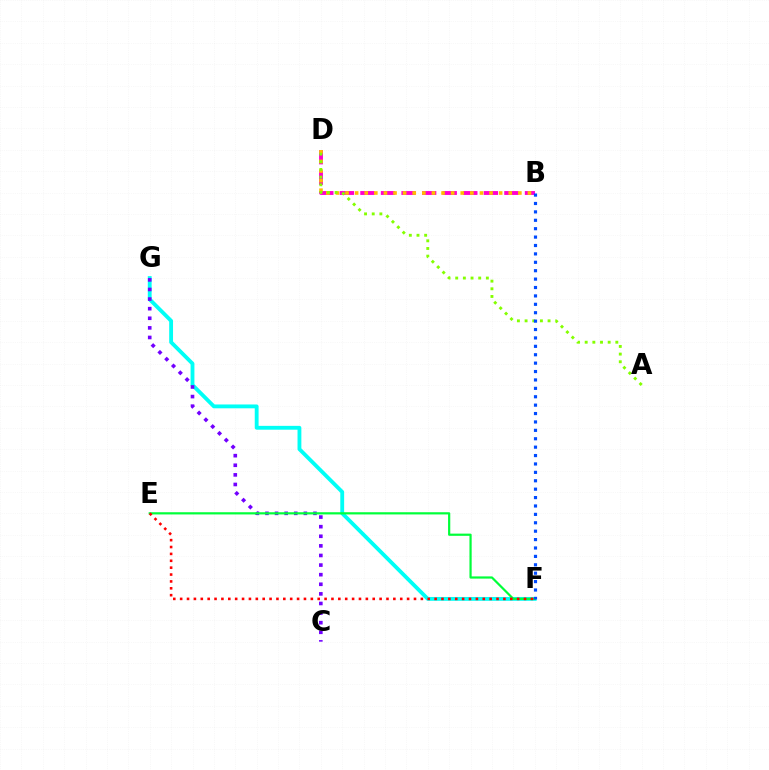{('F', 'G'): [{'color': '#00fff6', 'line_style': 'solid', 'thickness': 2.76}], ('B', 'D'): [{'color': '#ff00cf', 'line_style': 'dashed', 'thickness': 2.79}, {'color': '#ffbd00', 'line_style': 'dotted', 'thickness': 2.61}], ('C', 'G'): [{'color': '#7200ff', 'line_style': 'dotted', 'thickness': 2.61}], ('E', 'F'): [{'color': '#00ff39', 'line_style': 'solid', 'thickness': 1.59}, {'color': '#ff0000', 'line_style': 'dotted', 'thickness': 1.87}], ('A', 'D'): [{'color': '#84ff00', 'line_style': 'dotted', 'thickness': 2.08}], ('B', 'F'): [{'color': '#004bff', 'line_style': 'dotted', 'thickness': 2.28}]}